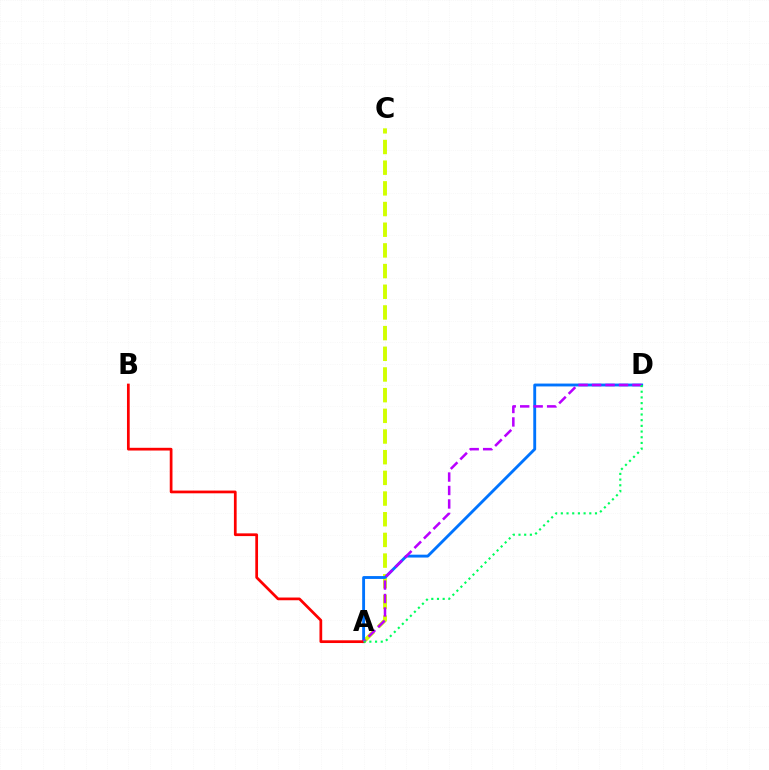{('A', 'C'): [{'color': '#d1ff00', 'line_style': 'dashed', 'thickness': 2.81}], ('A', 'D'): [{'color': '#0074ff', 'line_style': 'solid', 'thickness': 2.07}, {'color': '#b900ff', 'line_style': 'dashed', 'thickness': 1.83}, {'color': '#00ff5c', 'line_style': 'dotted', 'thickness': 1.55}], ('A', 'B'): [{'color': '#ff0000', 'line_style': 'solid', 'thickness': 1.97}]}